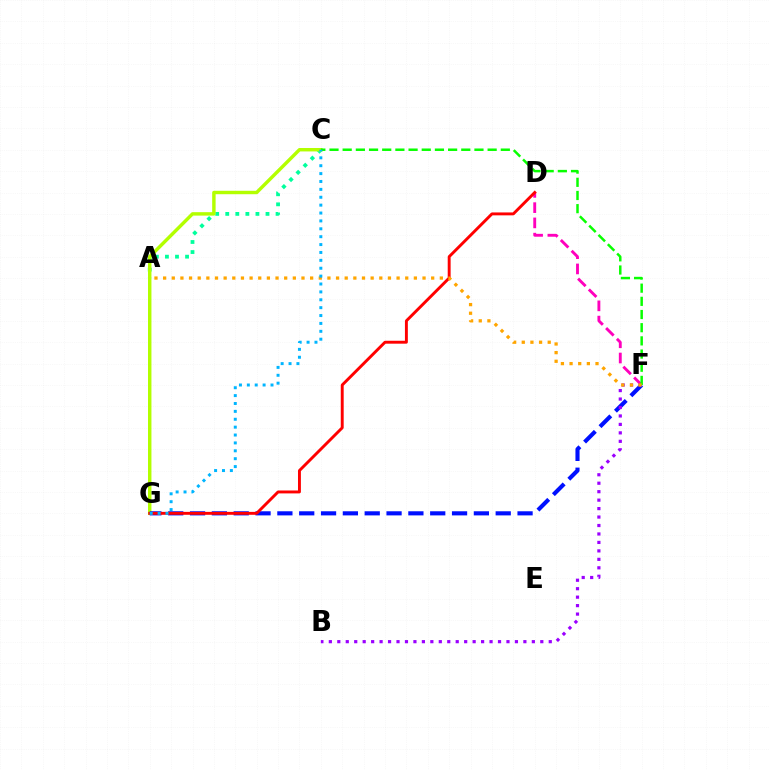{('D', 'F'): [{'color': '#ff00bd', 'line_style': 'dashed', 'thickness': 2.07}], ('A', 'C'): [{'color': '#00ff9d', 'line_style': 'dotted', 'thickness': 2.73}], ('C', 'G'): [{'color': '#b3ff00', 'line_style': 'solid', 'thickness': 2.47}, {'color': '#00b5ff', 'line_style': 'dotted', 'thickness': 2.14}], ('F', 'G'): [{'color': '#0010ff', 'line_style': 'dashed', 'thickness': 2.97}], ('D', 'G'): [{'color': '#ff0000', 'line_style': 'solid', 'thickness': 2.1}], ('B', 'F'): [{'color': '#9b00ff', 'line_style': 'dotted', 'thickness': 2.3}], ('C', 'F'): [{'color': '#08ff00', 'line_style': 'dashed', 'thickness': 1.79}], ('A', 'F'): [{'color': '#ffa500', 'line_style': 'dotted', 'thickness': 2.35}]}